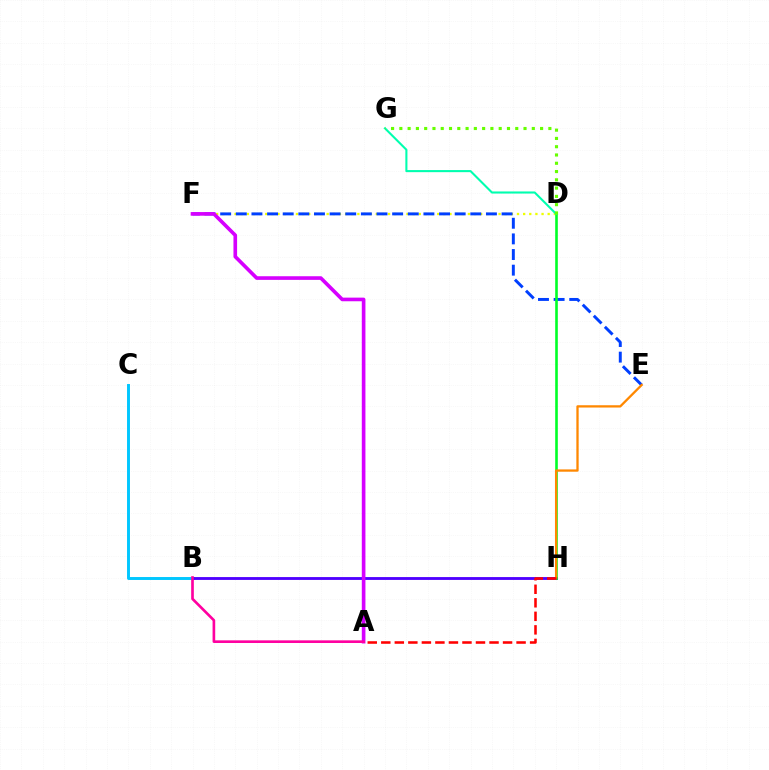{('B', 'C'): [{'color': '#00c7ff', 'line_style': 'solid', 'thickness': 2.11}], ('D', 'F'): [{'color': '#eeff00', 'line_style': 'dotted', 'thickness': 1.67}], ('E', 'F'): [{'color': '#003fff', 'line_style': 'dashed', 'thickness': 2.12}], ('B', 'H'): [{'color': '#4f00ff', 'line_style': 'solid', 'thickness': 2.05}], ('A', 'F'): [{'color': '#d600ff', 'line_style': 'solid', 'thickness': 2.62}], ('D', 'H'): [{'color': '#00ff27', 'line_style': 'solid', 'thickness': 1.88}], ('D', 'G'): [{'color': '#00ffaf', 'line_style': 'solid', 'thickness': 1.51}, {'color': '#66ff00', 'line_style': 'dotted', 'thickness': 2.25}], ('A', 'B'): [{'color': '#ff00a0', 'line_style': 'solid', 'thickness': 1.91}], ('E', 'H'): [{'color': '#ff8800', 'line_style': 'solid', 'thickness': 1.65}], ('A', 'H'): [{'color': '#ff0000', 'line_style': 'dashed', 'thickness': 1.84}]}